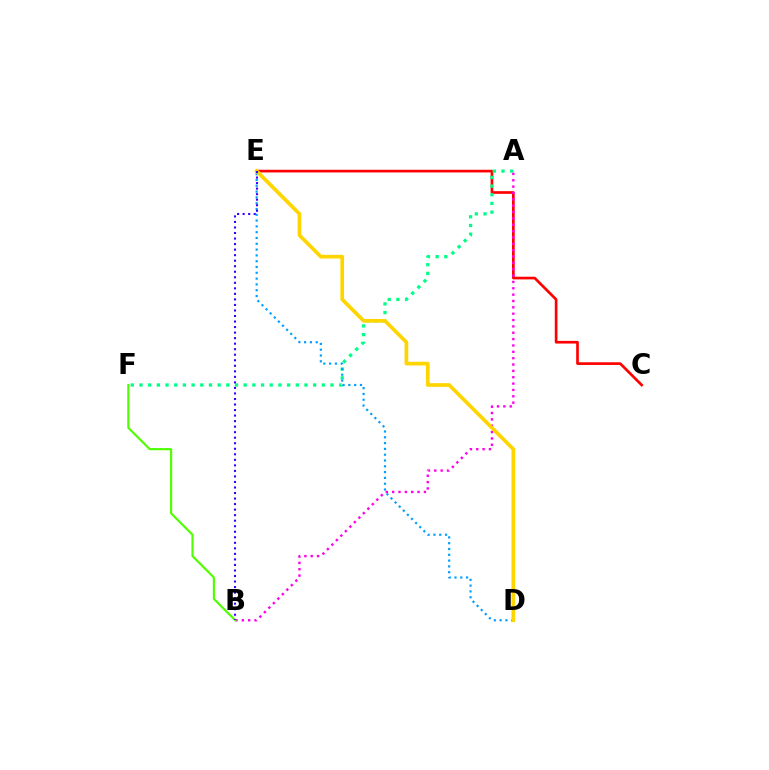{('C', 'E'): [{'color': '#ff0000', 'line_style': 'solid', 'thickness': 1.93}], ('A', 'F'): [{'color': '#00ff86', 'line_style': 'dotted', 'thickness': 2.36}], ('A', 'B'): [{'color': '#ff00ed', 'line_style': 'dotted', 'thickness': 1.73}], ('D', 'E'): [{'color': '#009eff', 'line_style': 'dotted', 'thickness': 1.58}, {'color': '#ffd500', 'line_style': 'solid', 'thickness': 2.66}], ('B', 'F'): [{'color': '#4fff00', 'line_style': 'solid', 'thickness': 1.55}], ('B', 'E'): [{'color': '#3700ff', 'line_style': 'dotted', 'thickness': 1.5}]}